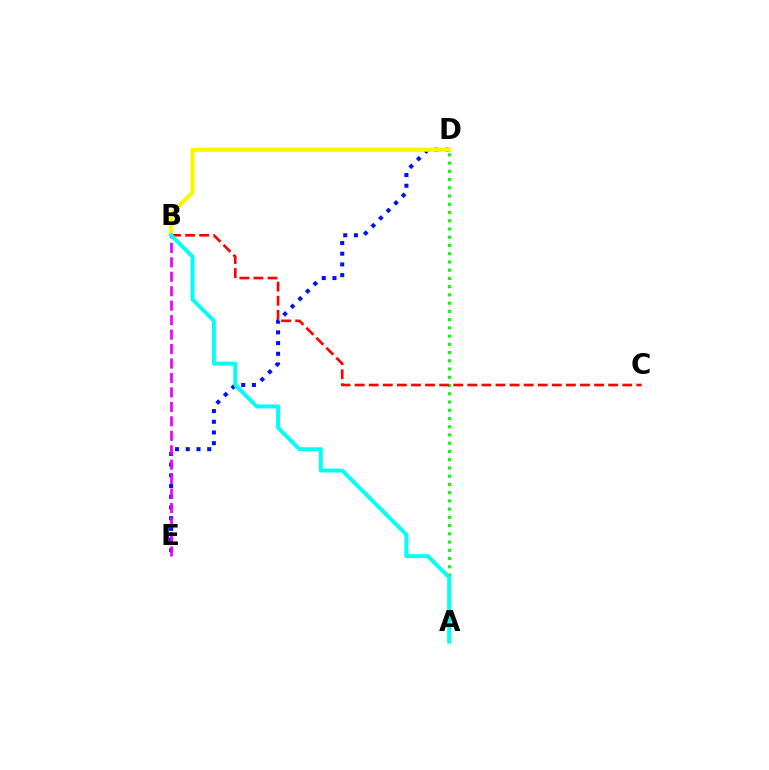{('D', 'E'): [{'color': '#0010ff', 'line_style': 'dotted', 'thickness': 2.91}], ('B', 'D'): [{'color': '#fcf500', 'line_style': 'solid', 'thickness': 2.99}], ('A', 'D'): [{'color': '#08ff00', 'line_style': 'dotted', 'thickness': 2.24}], ('B', 'C'): [{'color': '#ff0000', 'line_style': 'dashed', 'thickness': 1.91}], ('B', 'E'): [{'color': '#ee00ff', 'line_style': 'dashed', 'thickness': 1.96}], ('A', 'B'): [{'color': '#00fff6', 'line_style': 'solid', 'thickness': 2.83}]}